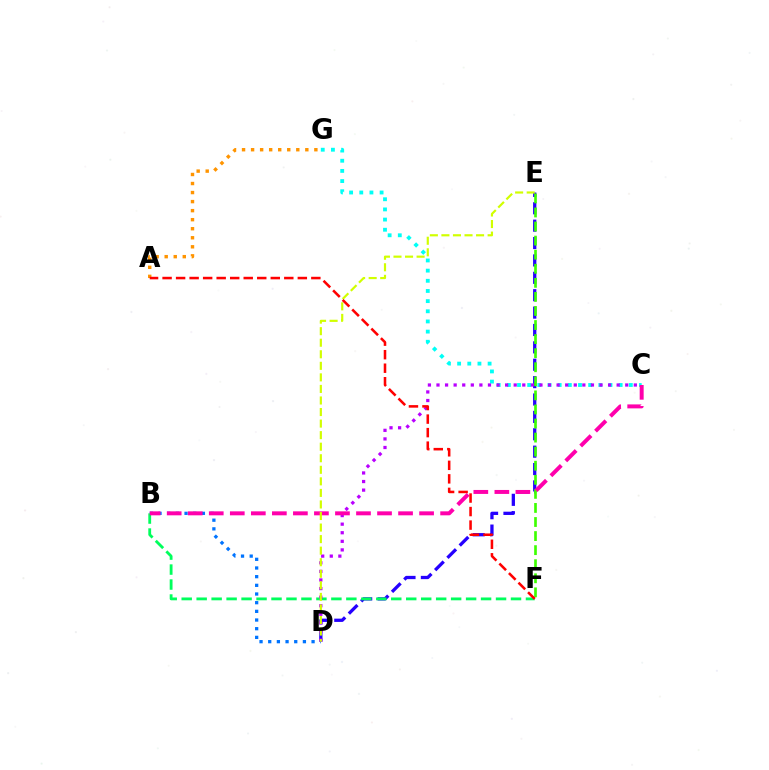{('B', 'D'): [{'color': '#0074ff', 'line_style': 'dotted', 'thickness': 2.36}], ('D', 'E'): [{'color': '#2500ff', 'line_style': 'dashed', 'thickness': 2.36}, {'color': '#d1ff00', 'line_style': 'dashed', 'thickness': 1.57}], ('B', 'F'): [{'color': '#00ff5c', 'line_style': 'dashed', 'thickness': 2.03}], ('E', 'F'): [{'color': '#3dff00', 'line_style': 'dashed', 'thickness': 1.91}], ('C', 'G'): [{'color': '#00fff6', 'line_style': 'dotted', 'thickness': 2.76}], ('C', 'D'): [{'color': '#b900ff', 'line_style': 'dotted', 'thickness': 2.33}], ('A', 'G'): [{'color': '#ff9400', 'line_style': 'dotted', 'thickness': 2.46}], ('B', 'C'): [{'color': '#ff00ac', 'line_style': 'dashed', 'thickness': 2.86}], ('A', 'F'): [{'color': '#ff0000', 'line_style': 'dashed', 'thickness': 1.84}]}